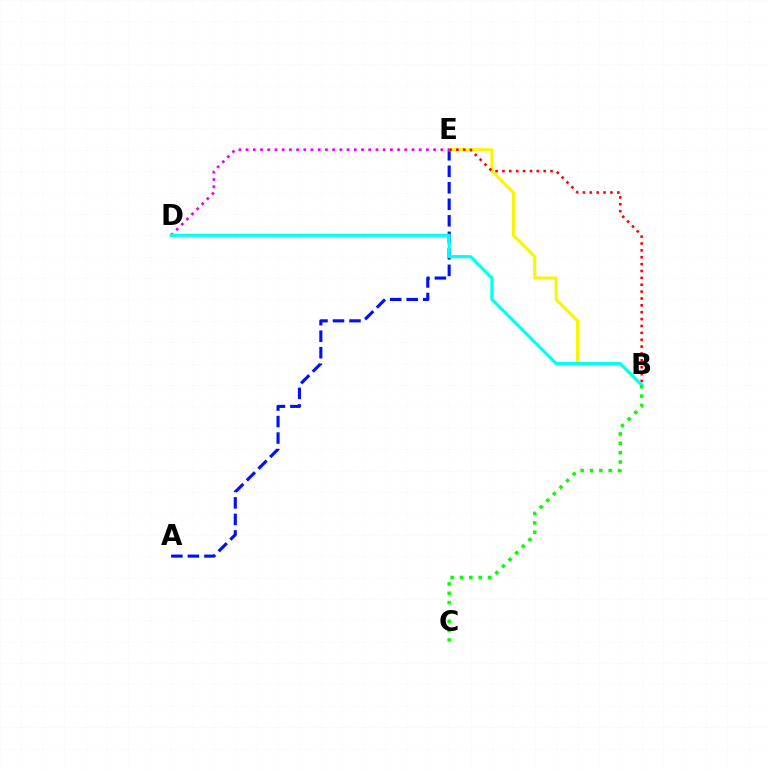{('A', 'E'): [{'color': '#0010ff', 'line_style': 'dashed', 'thickness': 2.24}], ('B', 'E'): [{'color': '#fcf500', 'line_style': 'solid', 'thickness': 2.22}, {'color': '#ff0000', 'line_style': 'dotted', 'thickness': 1.87}], ('D', 'E'): [{'color': '#ee00ff', 'line_style': 'dotted', 'thickness': 1.96}], ('B', 'D'): [{'color': '#00fff6', 'line_style': 'solid', 'thickness': 2.29}], ('B', 'C'): [{'color': '#08ff00', 'line_style': 'dotted', 'thickness': 2.54}]}